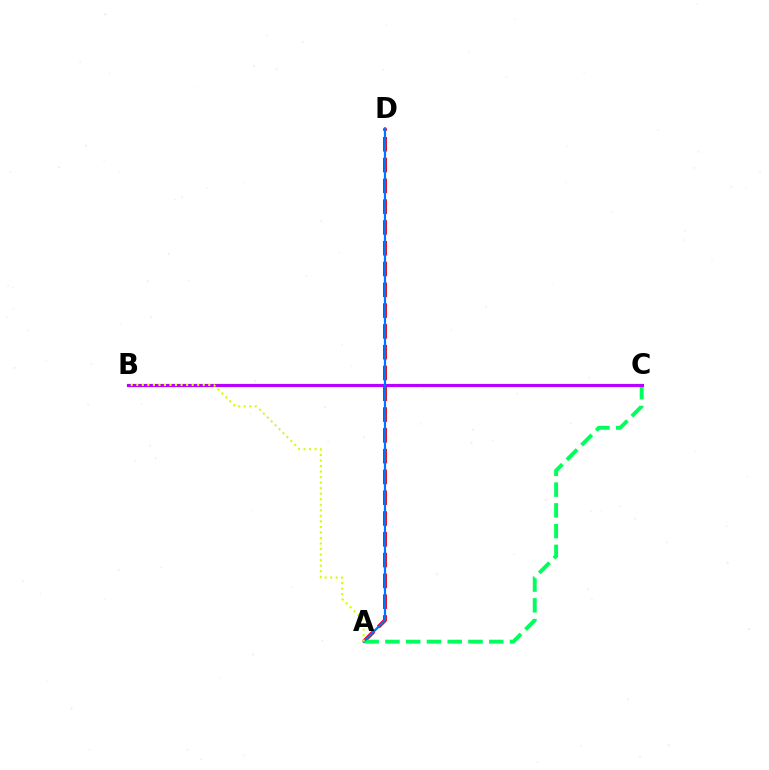{('A', 'D'): [{'color': '#ff0000', 'line_style': 'dashed', 'thickness': 2.82}, {'color': '#0074ff', 'line_style': 'solid', 'thickness': 1.6}], ('A', 'C'): [{'color': '#00ff5c', 'line_style': 'dashed', 'thickness': 2.82}], ('B', 'C'): [{'color': '#b900ff', 'line_style': 'solid', 'thickness': 2.28}], ('A', 'B'): [{'color': '#d1ff00', 'line_style': 'dotted', 'thickness': 1.5}]}